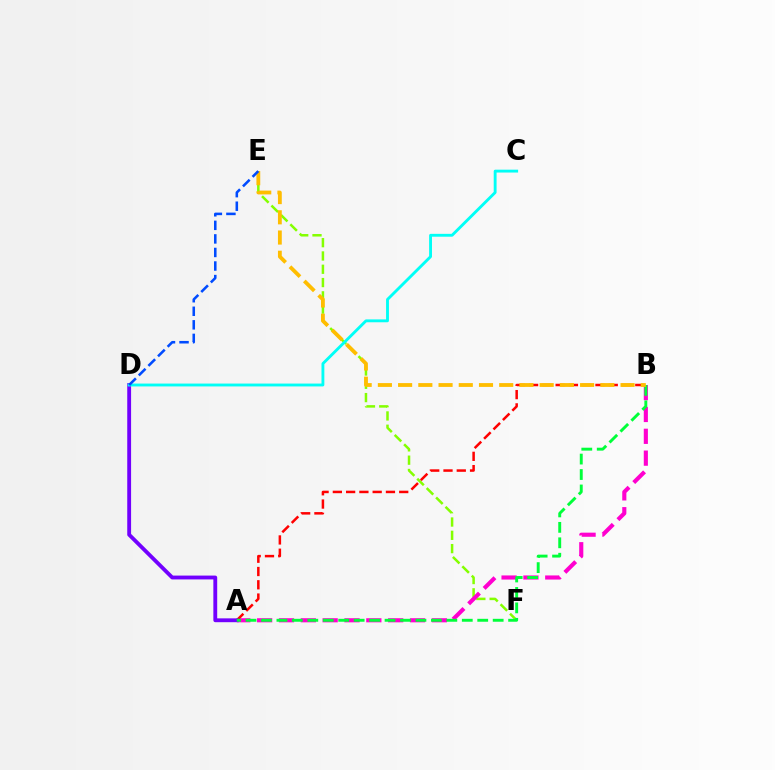{('E', 'F'): [{'color': '#84ff00', 'line_style': 'dashed', 'thickness': 1.81}], ('A', 'B'): [{'color': '#ff00cf', 'line_style': 'dashed', 'thickness': 2.97}, {'color': '#ff0000', 'line_style': 'dashed', 'thickness': 1.8}, {'color': '#00ff39', 'line_style': 'dashed', 'thickness': 2.1}], ('A', 'D'): [{'color': '#7200ff', 'line_style': 'solid', 'thickness': 2.77}], ('C', 'D'): [{'color': '#00fff6', 'line_style': 'solid', 'thickness': 2.06}], ('B', 'E'): [{'color': '#ffbd00', 'line_style': 'dashed', 'thickness': 2.75}], ('D', 'E'): [{'color': '#004bff', 'line_style': 'dashed', 'thickness': 1.84}]}